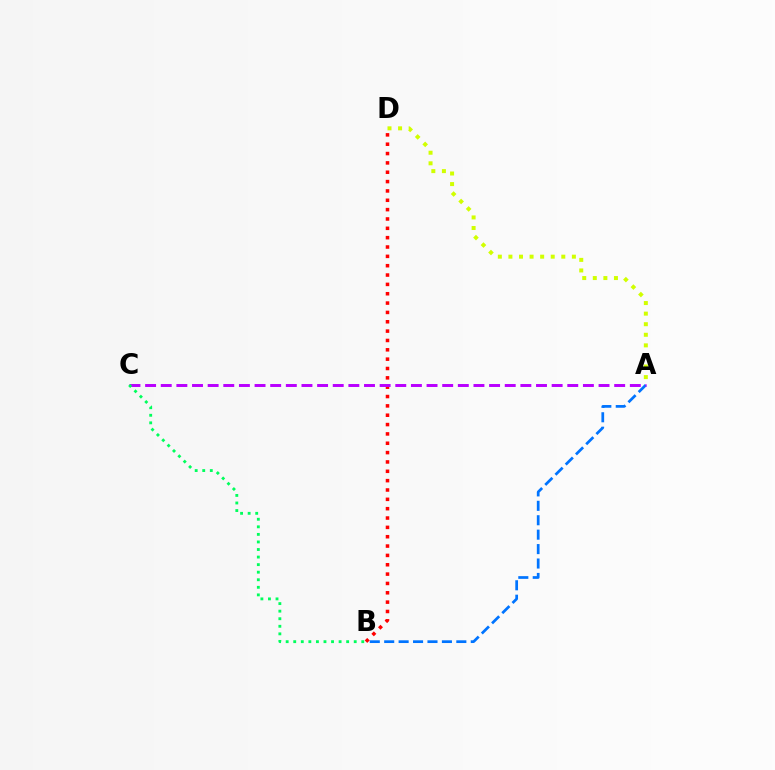{('A', 'B'): [{'color': '#0074ff', 'line_style': 'dashed', 'thickness': 1.96}], ('B', 'D'): [{'color': '#ff0000', 'line_style': 'dotted', 'thickness': 2.54}], ('A', 'C'): [{'color': '#b900ff', 'line_style': 'dashed', 'thickness': 2.12}], ('B', 'C'): [{'color': '#00ff5c', 'line_style': 'dotted', 'thickness': 2.05}], ('A', 'D'): [{'color': '#d1ff00', 'line_style': 'dotted', 'thickness': 2.87}]}